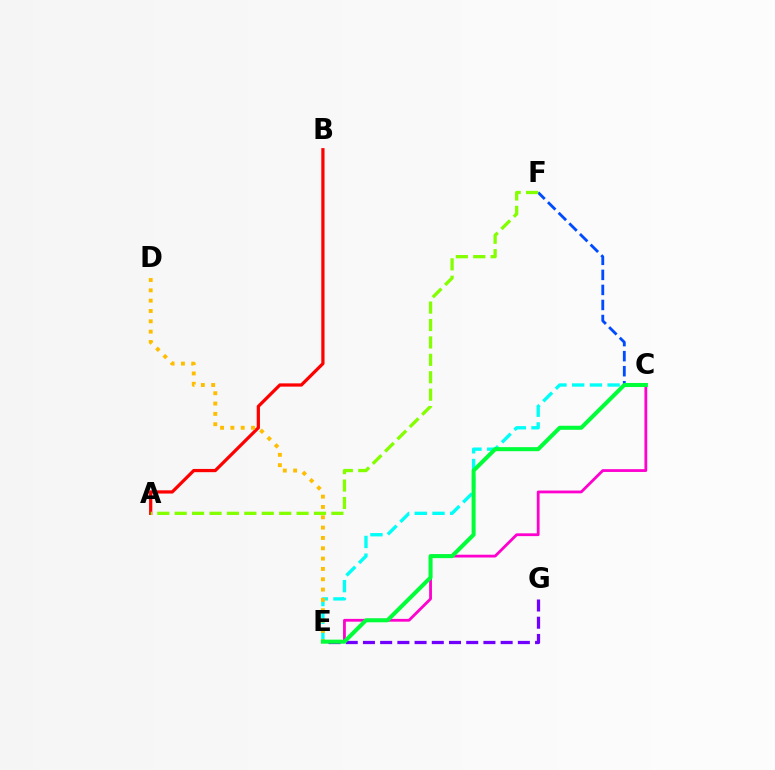{('C', 'E'): [{'color': '#00fff6', 'line_style': 'dashed', 'thickness': 2.41}, {'color': '#ff00cf', 'line_style': 'solid', 'thickness': 2.01}, {'color': '#00ff39', 'line_style': 'solid', 'thickness': 2.91}], ('E', 'G'): [{'color': '#7200ff', 'line_style': 'dashed', 'thickness': 2.34}], ('C', 'F'): [{'color': '#004bff', 'line_style': 'dashed', 'thickness': 2.04}], ('A', 'B'): [{'color': '#ff0000', 'line_style': 'solid', 'thickness': 2.33}], ('D', 'E'): [{'color': '#ffbd00', 'line_style': 'dotted', 'thickness': 2.81}], ('A', 'F'): [{'color': '#84ff00', 'line_style': 'dashed', 'thickness': 2.37}]}